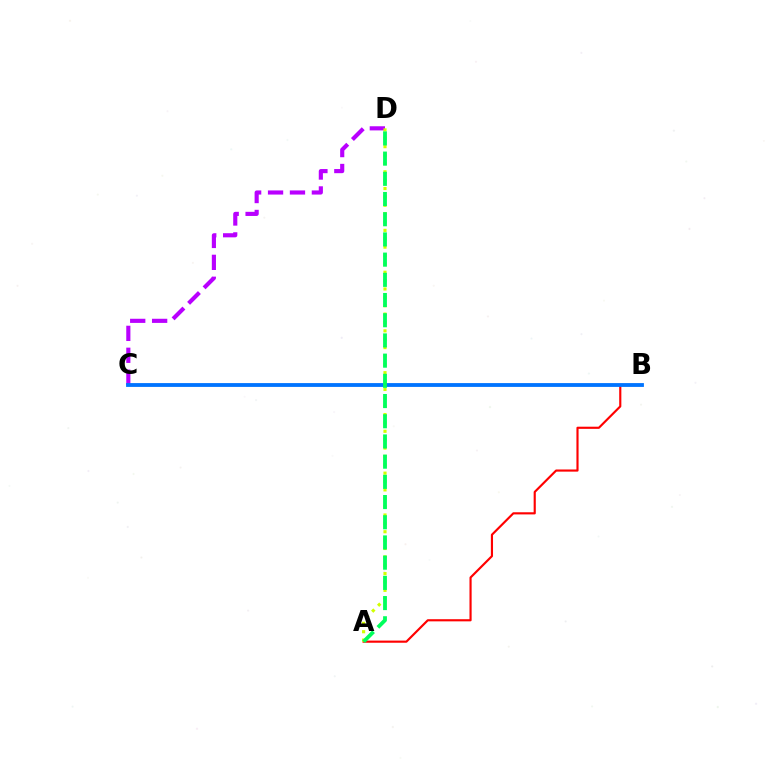{('A', 'B'): [{'color': '#ff0000', 'line_style': 'solid', 'thickness': 1.55}], ('C', 'D'): [{'color': '#b900ff', 'line_style': 'dashed', 'thickness': 2.98}], ('B', 'C'): [{'color': '#0074ff', 'line_style': 'solid', 'thickness': 2.74}], ('A', 'D'): [{'color': '#d1ff00', 'line_style': 'dotted', 'thickness': 2.27}, {'color': '#00ff5c', 'line_style': 'dashed', 'thickness': 2.74}]}